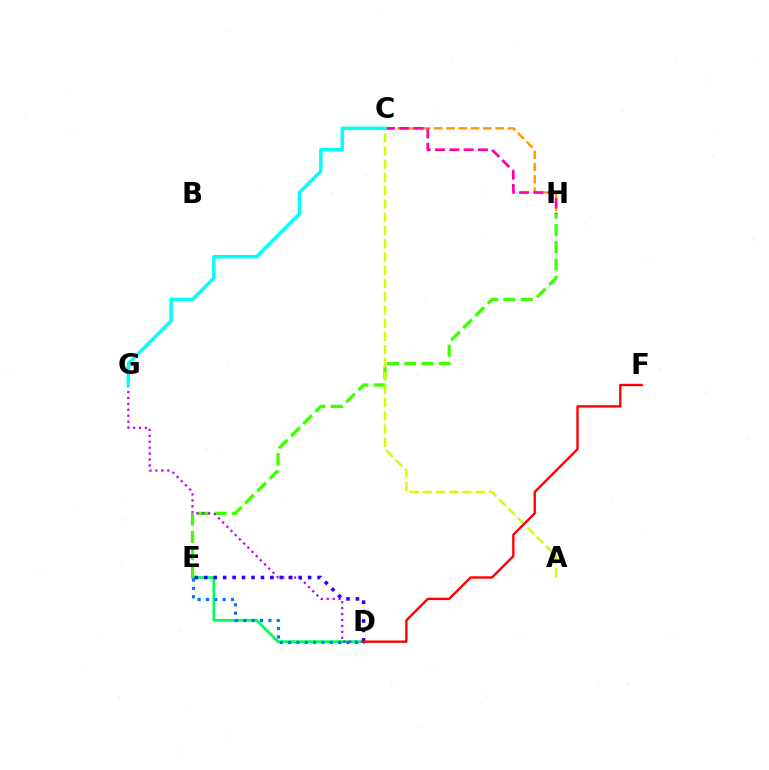{('D', 'E'): [{'color': '#00ff5c', 'line_style': 'solid', 'thickness': 2.01}, {'color': '#0074ff', 'line_style': 'dotted', 'thickness': 2.27}, {'color': '#2500ff', 'line_style': 'dotted', 'thickness': 2.56}], ('C', 'H'): [{'color': '#ff9400', 'line_style': 'dashed', 'thickness': 1.67}, {'color': '#ff00ac', 'line_style': 'dashed', 'thickness': 1.94}], ('E', 'H'): [{'color': '#3dff00', 'line_style': 'dashed', 'thickness': 2.35}], ('D', 'G'): [{'color': '#b900ff', 'line_style': 'dotted', 'thickness': 1.61}], ('A', 'C'): [{'color': '#d1ff00', 'line_style': 'dashed', 'thickness': 1.8}], ('C', 'G'): [{'color': '#00fff6', 'line_style': 'solid', 'thickness': 2.51}], ('D', 'F'): [{'color': '#ff0000', 'line_style': 'solid', 'thickness': 1.71}]}